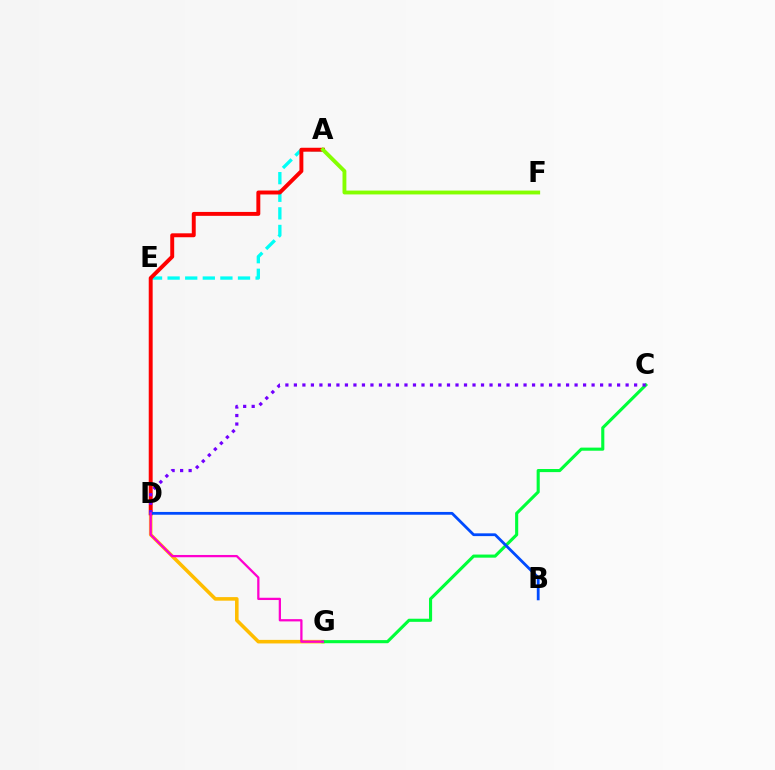{('A', 'E'): [{'color': '#00fff6', 'line_style': 'dashed', 'thickness': 2.39}], ('D', 'G'): [{'color': '#ffbd00', 'line_style': 'solid', 'thickness': 2.56}, {'color': '#ff00cf', 'line_style': 'solid', 'thickness': 1.64}], ('C', 'G'): [{'color': '#00ff39', 'line_style': 'solid', 'thickness': 2.24}], ('A', 'D'): [{'color': '#ff0000', 'line_style': 'solid', 'thickness': 2.83}], ('C', 'D'): [{'color': '#7200ff', 'line_style': 'dotted', 'thickness': 2.31}], ('A', 'F'): [{'color': '#84ff00', 'line_style': 'solid', 'thickness': 2.78}], ('B', 'D'): [{'color': '#004bff', 'line_style': 'solid', 'thickness': 2.0}]}